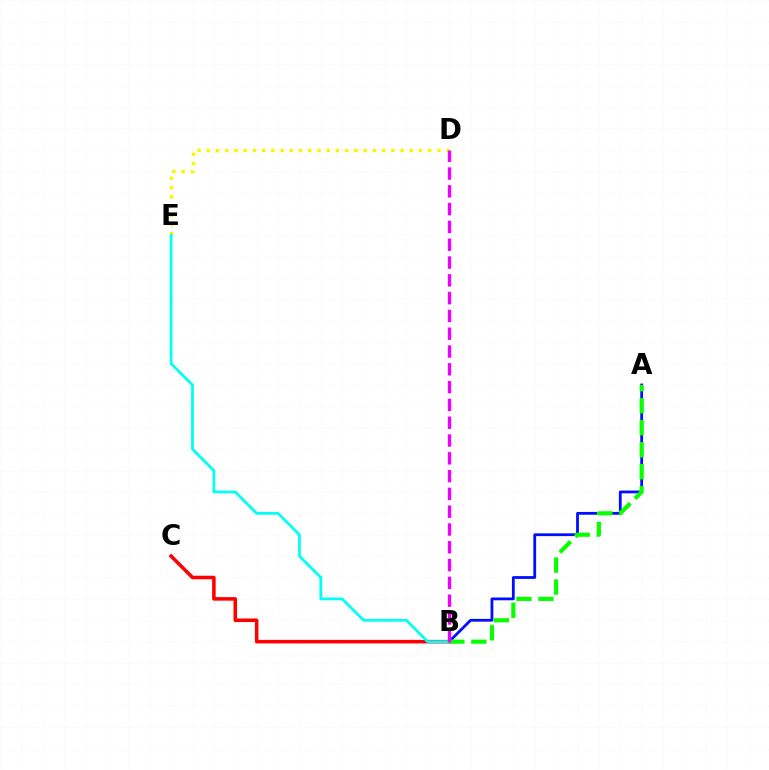{('A', 'B'): [{'color': '#0010ff', 'line_style': 'solid', 'thickness': 2.01}, {'color': '#08ff00', 'line_style': 'dashed', 'thickness': 2.99}], ('B', 'C'): [{'color': '#ff0000', 'line_style': 'solid', 'thickness': 2.56}], ('D', 'E'): [{'color': '#fcf500', 'line_style': 'dotted', 'thickness': 2.51}], ('B', 'E'): [{'color': '#00fff6', 'line_style': 'solid', 'thickness': 1.99}], ('B', 'D'): [{'color': '#ee00ff', 'line_style': 'dashed', 'thickness': 2.42}]}